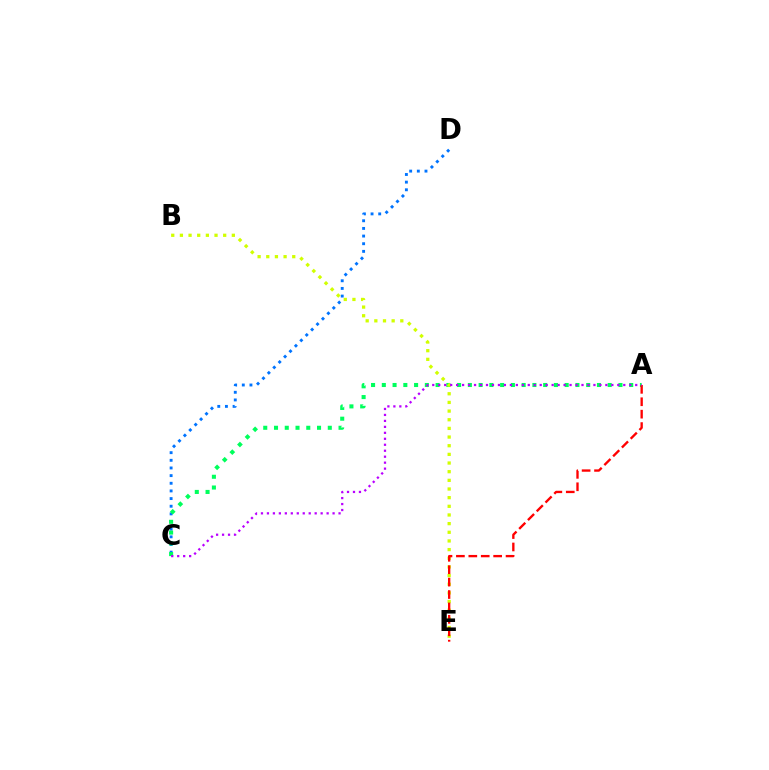{('C', 'D'): [{'color': '#0074ff', 'line_style': 'dotted', 'thickness': 2.08}], ('A', 'C'): [{'color': '#00ff5c', 'line_style': 'dotted', 'thickness': 2.92}, {'color': '#b900ff', 'line_style': 'dotted', 'thickness': 1.62}], ('B', 'E'): [{'color': '#d1ff00', 'line_style': 'dotted', 'thickness': 2.35}], ('A', 'E'): [{'color': '#ff0000', 'line_style': 'dashed', 'thickness': 1.69}]}